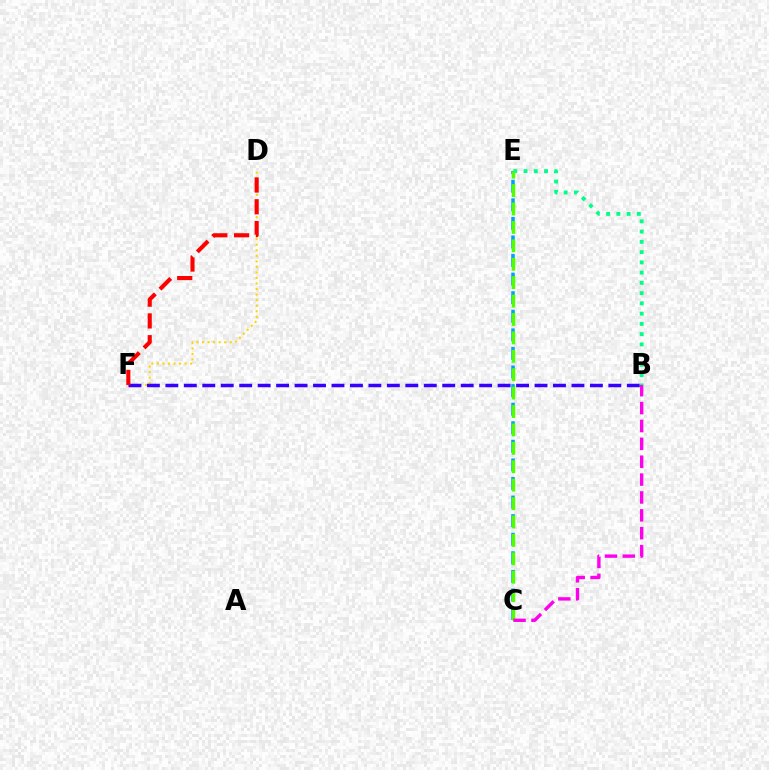{('D', 'F'): [{'color': '#ffd500', 'line_style': 'dotted', 'thickness': 1.51}, {'color': '#ff0000', 'line_style': 'dashed', 'thickness': 2.96}], ('C', 'E'): [{'color': '#009eff', 'line_style': 'dashed', 'thickness': 2.52}, {'color': '#4fff00', 'line_style': 'dashed', 'thickness': 2.5}], ('B', 'F'): [{'color': '#3700ff', 'line_style': 'dashed', 'thickness': 2.51}], ('B', 'E'): [{'color': '#00ff86', 'line_style': 'dotted', 'thickness': 2.79}], ('B', 'C'): [{'color': '#ff00ed', 'line_style': 'dashed', 'thickness': 2.43}]}